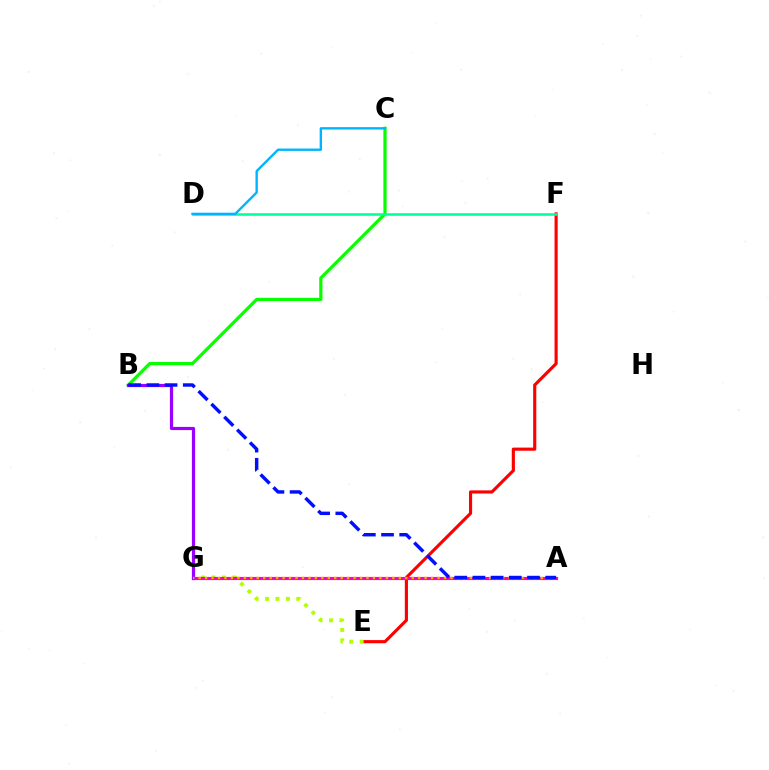{('B', 'C'): [{'color': '#08ff00', 'line_style': 'solid', 'thickness': 2.33}], ('E', 'F'): [{'color': '#ff0000', 'line_style': 'solid', 'thickness': 2.26}], ('E', 'G'): [{'color': '#b3ff00', 'line_style': 'dotted', 'thickness': 2.83}], ('A', 'G'): [{'color': '#ff00bd', 'line_style': 'solid', 'thickness': 2.26}, {'color': '#ffa500', 'line_style': 'dotted', 'thickness': 1.75}], ('B', 'G'): [{'color': '#9b00ff', 'line_style': 'solid', 'thickness': 2.3}], ('D', 'F'): [{'color': '#00ff9d', 'line_style': 'solid', 'thickness': 1.84}], ('A', 'B'): [{'color': '#0010ff', 'line_style': 'dashed', 'thickness': 2.47}], ('C', 'D'): [{'color': '#00b5ff', 'line_style': 'solid', 'thickness': 1.71}]}